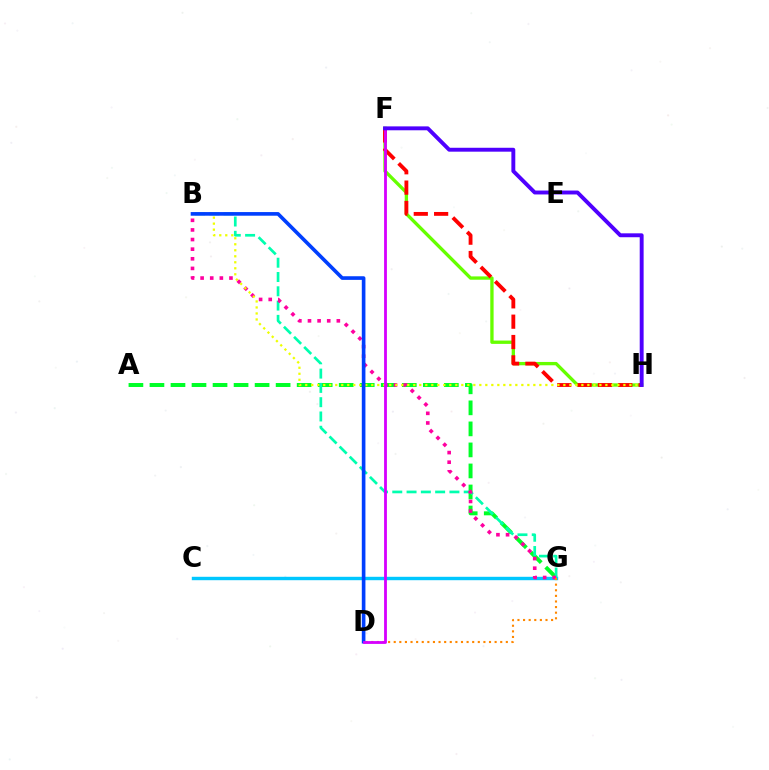{('C', 'G'): [{'color': '#00c7ff', 'line_style': 'solid', 'thickness': 2.45}], ('A', 'G'): [{'color': '#00ff27', 'line_style': 'dashed', 'thickness': 2.86}], ('B', 'G'): [{'color': '#00ffaf', 'line_style': 'dashed', 'thickness': 1.94}, {'color': '#ff00a0', 'line_style': 'dotted', 'thickness': 2.61}], ('F', 'H'): [{'color': '#66ff00', 'line_style': 'solid', 'thickness': 2.39}, {'color': '#ff0000', 'line_style': 'dashed', 'thickness': 2.76}, {'color': '#4f00ff', 'line_style': 'solid', 'thickness': 2.81}], ('D', 'G'): [{'color': '#ff8800', 'line_style': 'dotted', 'thickness': 1.52}], ('B', 'H'): [{'color': '#eeff00', 'line_style': 'dotted', 'thickness': 1.63}], ('B', 'D'): [{'color': '#003fff', 'line_style': 'solid', 'thickness': 2.62}], ('D', 'F'): [{'color': '#d600ff', 'line_style': 'solid', 'thickness': 2.03}]}